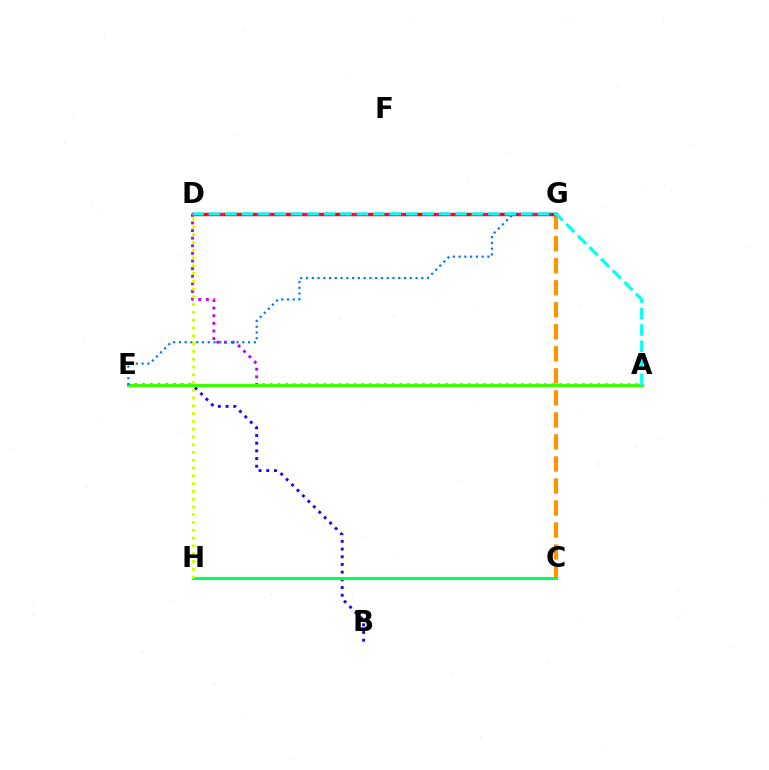{('A', 'D'): [{'color': '#b900ff', 'line_style': 'dotted', 'thickness': 2.07}, {'color': '#00fff6', 'line_style': 'dashed', 'thickness': 2.23}], ('C', 'G'): [{'color': '#ff9400', 'line_style': 'dashed', 'thickness': 2.99}], ('B', 'E'): [{'color': '#2500ff', 'line_style': 'dotted', 'thickness': 2.09}], ('D', 'G'): [{'color': '#ff0000', 'line_style': 'solid', 'thickness': 2.47}, {'color': '#ff00ac', 'line_style': 'dotted', 'thickness': 1.88}], ('A', 'E'): [{'color': '#3dff00', 'line_style': 'solid', 'thickness': 2.25}], ('E', 'G'): [{'color': '#0074ff', 'line_style': 'dotted', 'thickness': 1.57}], ('C', 'H'): [{'color': '#00ff5c', 'line_style': 'solid', 'thickness': 2.23}], ('D', 'H'): [{'color': '#d1ff00', 'line_style': 'dotted', 'thickness': 2.11}]}